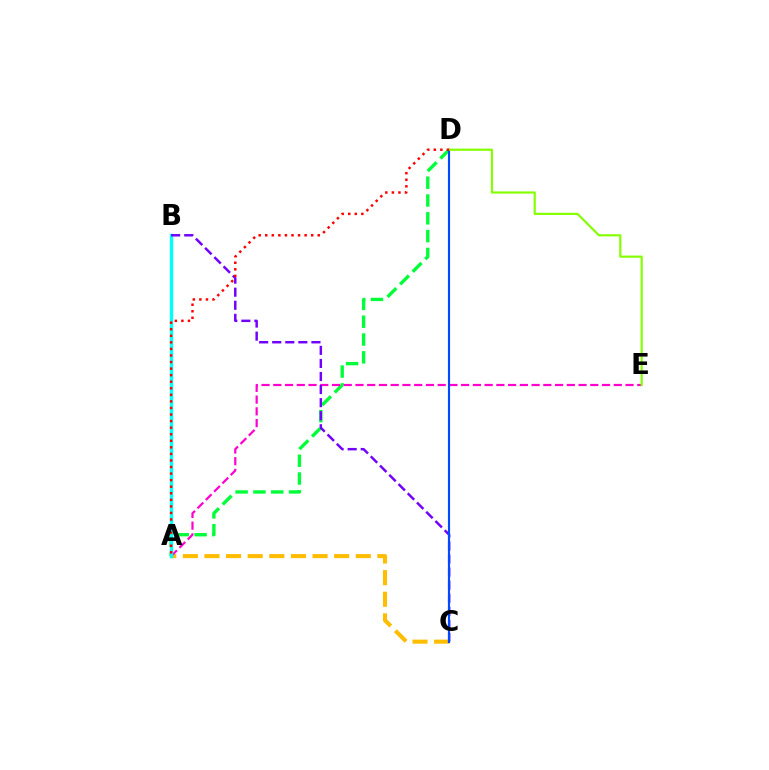{('A', 'D'): [{'color': '#00ff39', 'line_style': 'dashed', 'thickness': 2.42}, {'color': '#ff0000', 'line_style': 'dotted', 'thickness': 1.78}], ('A', 'C'): [{'color': '#ffbd00', 'line_style': 'dashed', 'thickness': 2.94}], ('A', 'E'): [{'color': '#ff00cf', 'line_style': 'dashed', 'thickness': 1.6}], ('A', 'B'): [{'color': '#00fff6', 'line_style': 'solid', 'thickness': 2.44}], ('B', 'C'): [{'color': '#7200ff', 'line_style': 'dashed', 'thickness': 1.78}], ('C', 'D'): [{'color': '#004bff', 'line_style': 'solid', 'thickness': 1.55}], ('D', 'E'): [{'color': '#84ff00', 'line_style': 'solid', 'thickness': 1.56}]}